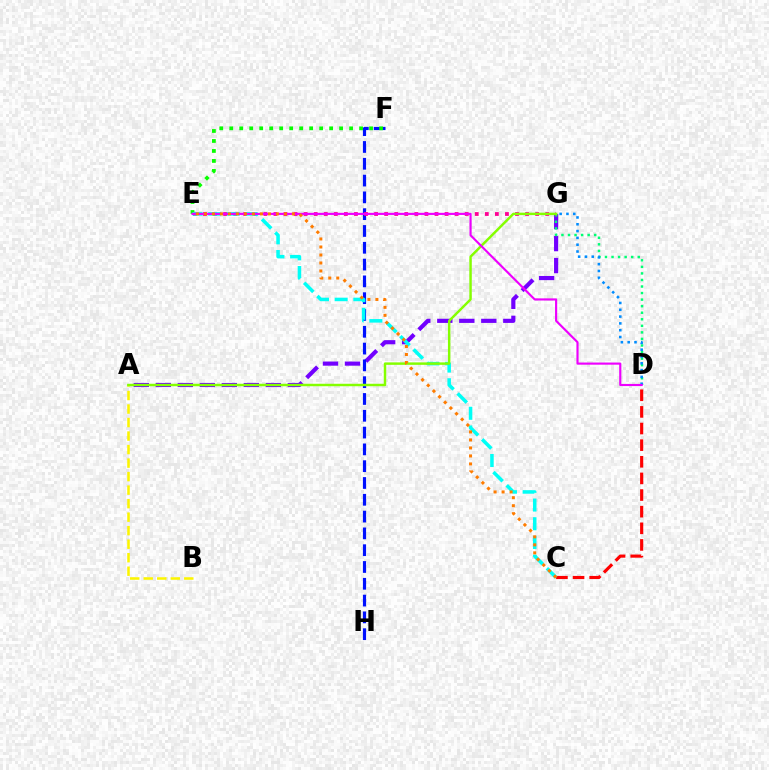{('A', 'G'): [{'color': '#7200ff', 'line_style': 'dashed', 'thickness': 2.99}, {'color': '#84ff00', 'line_style': 'solid', 'thickness': 1.77}], ('D', 'G'): [{'color': '#00ff74', 'line_style': 'dotted', 'thickness': 1.78}, {'color': '#008cff', 'line_style': 'dotted', 'thickness': 1.85}], ('A', 'B'): [{'color': '#fcf500', 'line_style': 'dashed', 'thickness': 1.84}], ('F', 'H'): [{'color': '#0010ff', 'line_style': 'dashed', 'thickness': 2.28}], ('E', 'G'): [{'color': '#ff0094', 'line_style': 'dotted', 'thickness': 2.73}], ('C', 'D'): [{'color': '#ff0000', 'line_style': 'dashed', 'thickness': 2.26}], ('E', 'F'): [{'color': '#08ff00', 'line_style': 'dotted', 'thickness': 2.71}], ('C', 'E'): [{'color': '#00fff6', 'line_style': 'dashed', 'thickness': 2.54}, {'color': '#ff7c00', 'line_style': 'dotted', 'thickness': 2.17}], ('D', 'E'): [{'color': '#ee00ff', 'line_style': 'solid', 'thickness': 1.54}]}